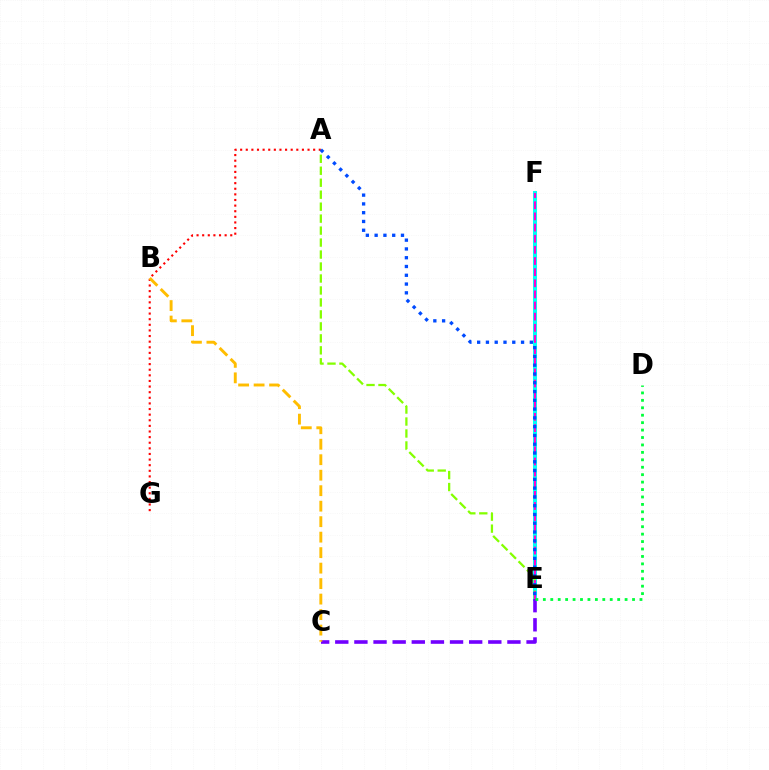{('E', 'F'): [{'color': '#00fff6', 'line_style': 'solid', 'thickness': 2.9}, {'color': '#ff00cf', 'line_style': 'dashed', 'thickness': 1.51}], ('A', 'E'): [{'color': '#84ff00', 'line_style': 'dashed', 'thickness': 1.63}, {'color': '#004bff', 'line_style': 'dotted', 'thickness': 2.39}], ('C', 'E'): [{'color': '#7200ff', 'line_style': 'dashed', 'thickness': 2.6}], ('A', 'G'): [{'color': '#ff0000', 'line_style': 'dotted', 'thickness': 1.53}], ('D', 'E'): [{'color': '#00ff39', 'line_style': 'dotted', 'thickness': 2.02}], ('B', 'C'): [{'color': '#ffbd00', 'line_style': 'dashed', 'thickness': 2.1}]}